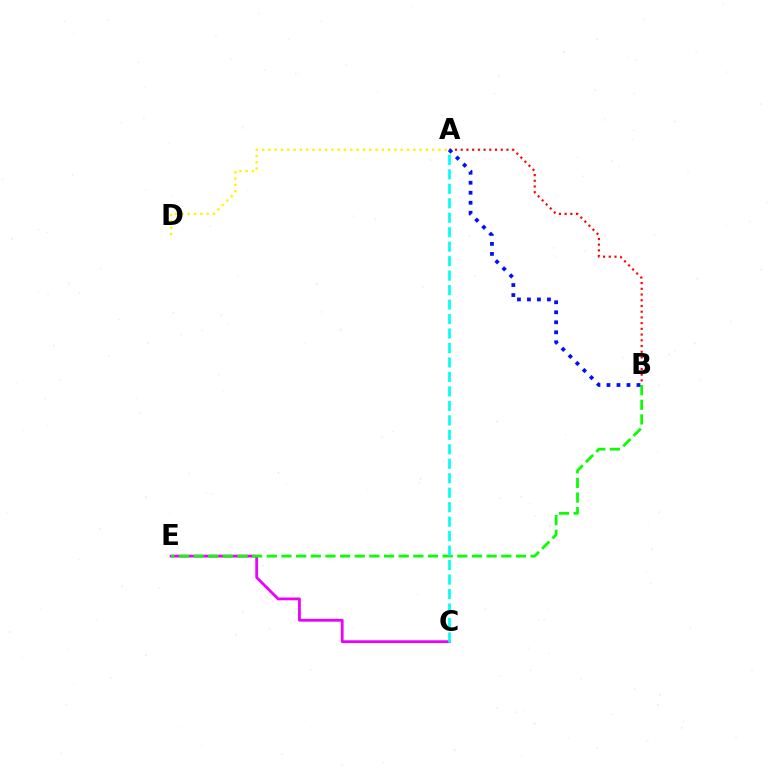{('A', 'B'): [{'color': '#ff0000', 'line_style': 'dotted', 'thickness': 1.55}, {'color': '#0010ff', 'line_style': 'dotted', 'thickness': 2.72}], ('C', 'E'): [{'color': '#ee00ff', 'line_style': 'solid', 'thickness': 2.0}], ('A', 'D'): [{'color': '#fcf500', 'line_style': 'dotted', 'thickness': 1.71}], ('B', 'E'): [{'color': '#08ff00', 'line_style': 'dashed', 'thickness': 1.99}], ('A', 'C'): [{'color': '#00fff6', 'line_style': 'dashed', 'thickness': 1.97}]}